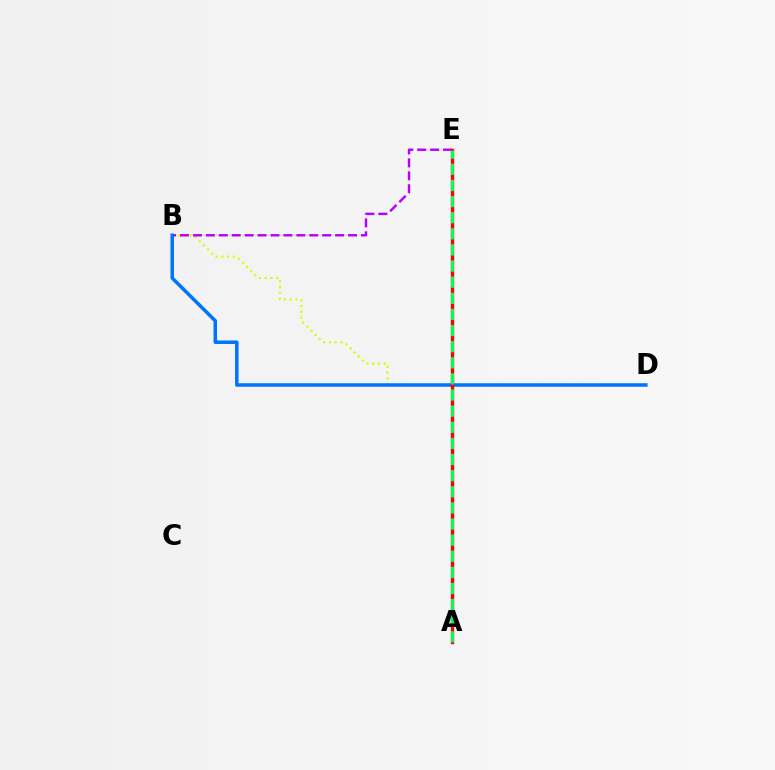{('B', 'D'): [{'color': '#d1ff00', 'line_style': 'dotted', 'thickness': 1.57}, {'color': '#0074ff', 'line_style': 'solid', 'thickness': 2.53}], ('B', 'E'): [{'color': '#b900ff', 'line_style': 'dashed', 'thickness': 1.76}], ('A', 'E'): [{'color': '#ff0000', 'line_style': 'solid', 'thickness': 2.45}, {'color': '#00ff5c', 'line_style': 'dashed', 'thickness': 2.19}]}